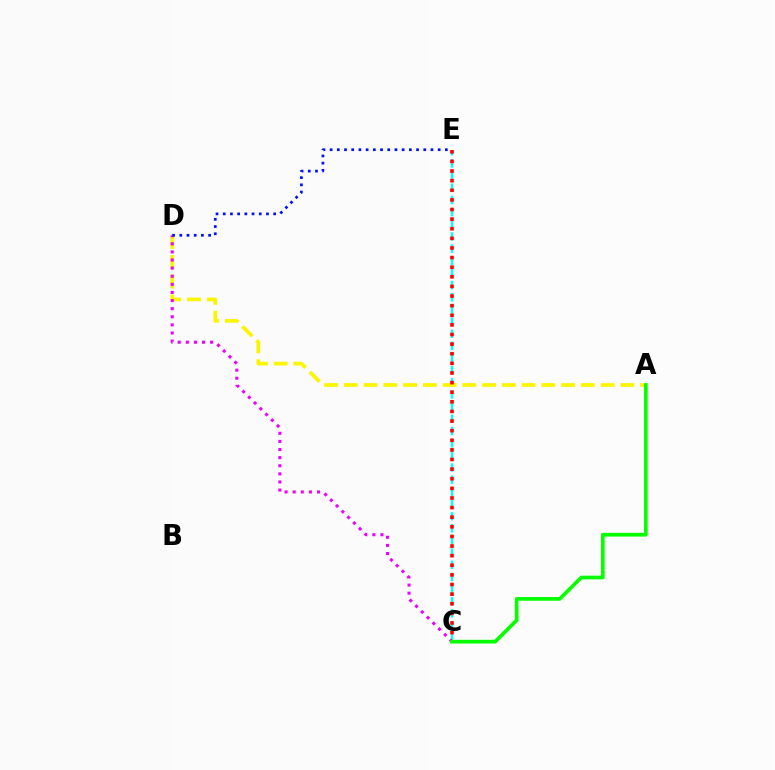{('C', 'E'): [{'color': '#00fff6', 'line_style': 'dashed', 'thickness': 1.65}, {'color': '#ff0000', 'line_style': 'dotted', 'thickness': 2.61}], ('A', 'D'): [{'color': '#fcf500', 'line_style': 'dashed', 'thickness': 2.68}], ('C', 'D'): [{'color': '#ee00ff', 'line_style': 'dotted', 'thickness': 2.2}], ('D', 'E'): [{'color': '#0010ff', 'line_style': 'dotted', 'thickness': 1.96}], ('A', 'C'): [{'color': '#08ff00', 'line_style': 'solid', 'thickness': 2.67}]}